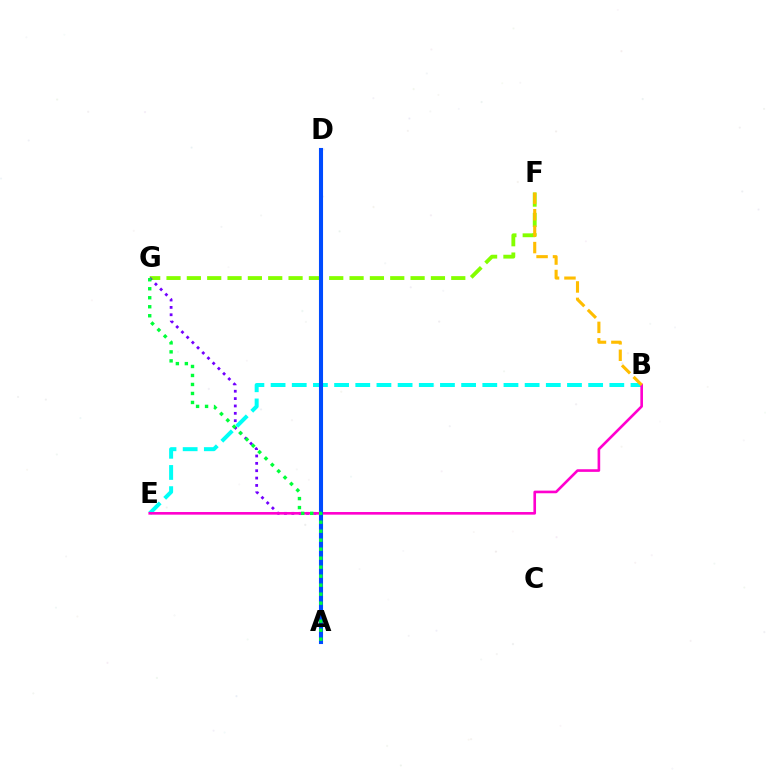{('F', 'G'): [{'color': '#84ff00', 'line_style': 'dashed', 'thickness': 2.76}], ('A', 'G'): [{'color': '#7200ff', 'line_style': 'dotted', 'thickness': 2.0}, {'color': '#00ff39', 'line_style': 'dotted', 'thickness': 2.44}], ('A', 'D'): [{'color': '#ff0000', 'line_style': 'dotted', 'thickness': 2.55}, {'color': '#004bff', 'line_style': 'solid', 'thickness': 2.93}], ('B', 'E'): [{'color': '#00fff6', 'line_style': 'dashed', 'thickness': 2.88}, {'color': '#ff00cf', 'line_style': 'solid', 'thickness': 1.89}], ('B', 'F'): [{'color': '#ffbd00', 'line_style': 'dashed', 'thickness': 2.23}]}